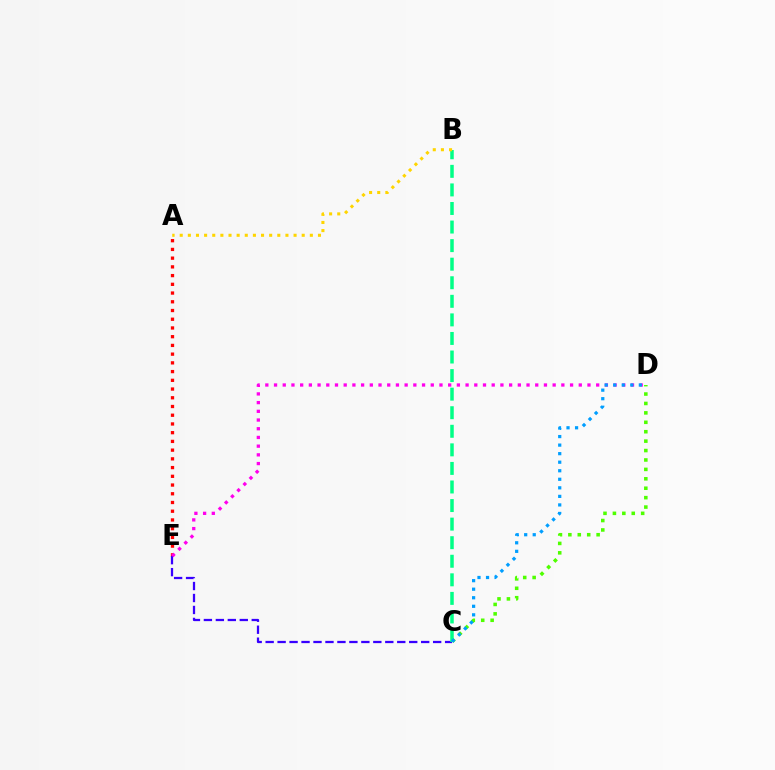{('A', 'E'): [{'color': '#ff0000', 'line_style': 'dotted', 'thickness': 2.37}], ('C', 'D'): [{'color': '#4fff00', 'line_style': 'dotted', 'thickness': 2.56}, {'color': '#009eff', 'line_style': 'dotted', 'thickness': 2.32}], ('C', 'E'): [{'color': '#3700ff', 'line_style': 'dashed', 'thickness': 1.63}], ('B', 'C'): [{'color': '#00ff86', 'line_style': 'dashed', 'thickness': 2.52}], ('D', 'E'): [{'color': '#ff00ed', 'line_style': 'dotted', 'thickness': 2.37}], ('A', 'B'): [{'color': '#ffd500', 'line_style': 'dotted', 'thickness': 2.21}]}